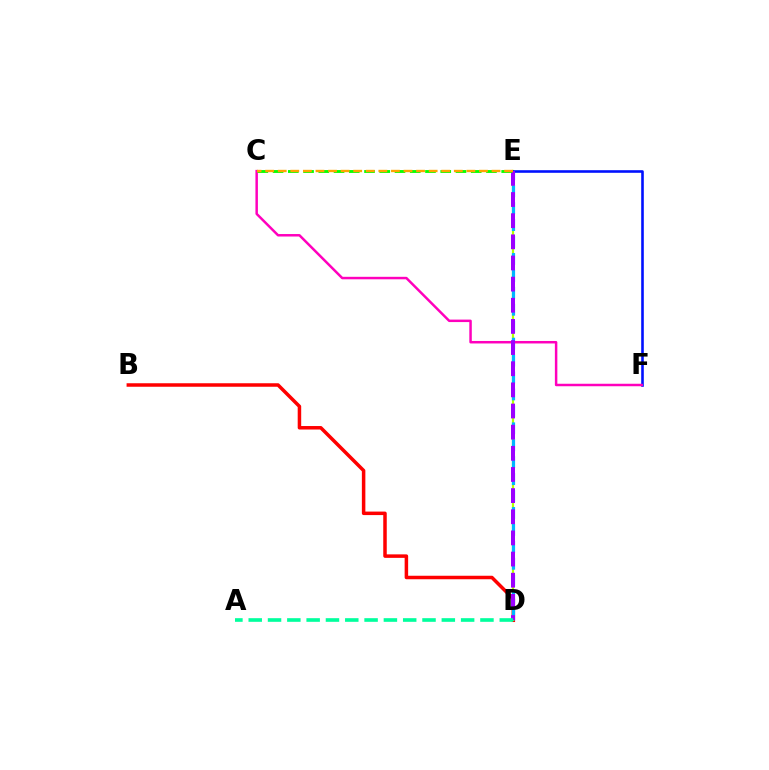{('B', 'D'): [{'color': '#ff0000', 'line_style': 'solid', 'thickness': 2.52}], ('D', 'E'): [{'color': '#b3ff00', 'line_style': 'solid', 'thickness': 1.58}, {'color': '#00b5ff', 'line_style': 'dashed', 'thickness': 2.3}, {'color': '#9b00ff', 'line_style': 'dashed', 'thickness': 2.87}], ('E', 'F'): [{'color': '#0010ff', 'line_style': 'solid', 'thickness': 1.87}], ('C', 'F'): [{'color': '#ff00bd', 'line_style': 'solid', 'thickness': 1.79}], ('C', 'E'): [{'color': '#08ff00', 'line_style': 'dashed', 'thickness': 2.07}, {'color': '#ffa500', 'line_style': 'dashed', 'thickness': 1.71}], ('A', 'D'): [{'color': '#00ff9d', 'line_style': 'dashed', 'thickness': 2.62}]}